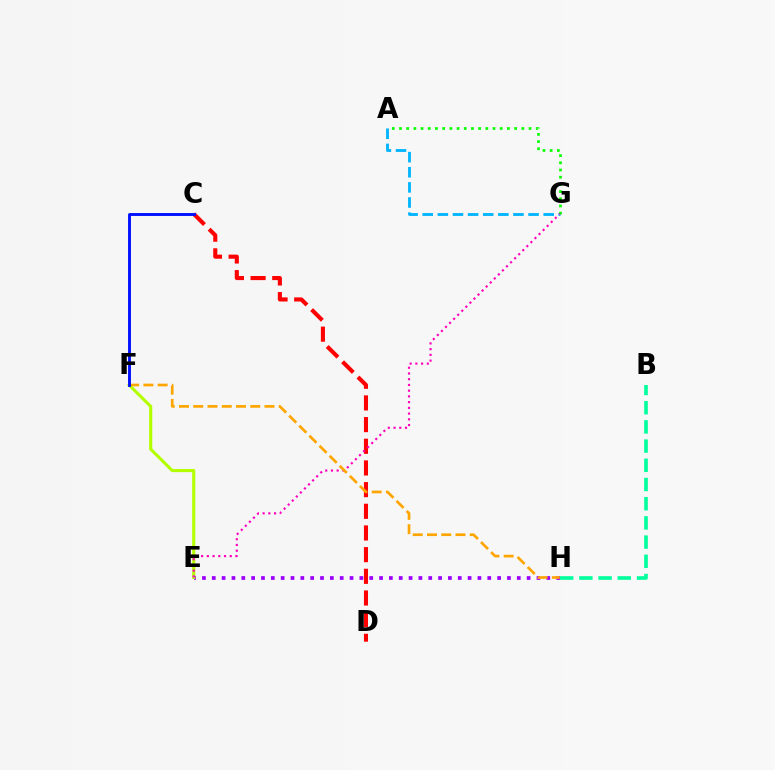{('C', 'D'): [{'color': '#ff0000', 'line_style': 'dashed', 'thickness': 2.94}], ('E', 'H'): [{'color': '#9b00ff', 'line_style': 'dotted', 'thickness': 2.67}], ('B', 'H'): [{'color': '#00ff9d', 'line_style': 'dashed', 'thickness': 2.61}], ('A', 'G'): [{'color': '#00b5ff', 'line_style': 'dashed', 'thickness': 2.05}, {'color': '#08ff00', 'line_style': 'dotted', 'thickness': 1.96}], ('E', 'F'): [{'color': '#b3ff00', 'line_style': 'solid', 'thickness': 2.24}], ('E', 'G'): [{'color': '#ff00bd', 'line_style': 'dotted', 'thickness': 1.56}], ('F', 'H'): [{'color': '#ffa500', 'line_style': 'dashed', 'thickness': 1.94}], ('C', 'F'): [{'color': '#0010ff', 'line_style': 'solid', 'thickness': 2.08}]}